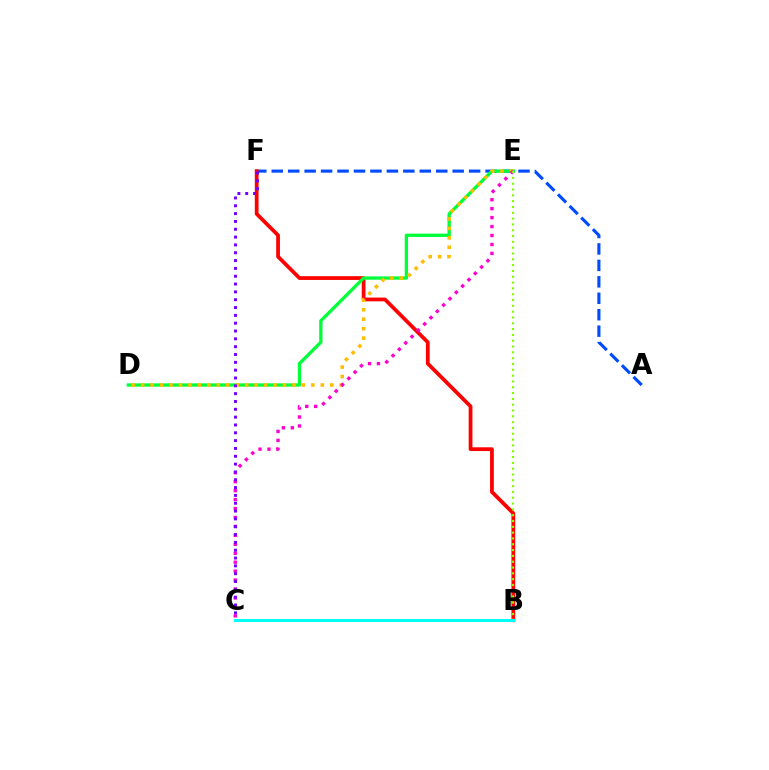{('A', 'F'): [{'color': '#004bff', 'line_style': 'dashed', 'thickness': 2.23}], ('B', 'F'): [{'color': '#ff0000', 'line_style': 'solid', 'thickness': 2.71}], ('D', 'E'): [{'color': '#00ff39', 'line_style': 'solid', 'thickness': 2.37}, {'color': '#ffbd00', 'line_style': 'dotted', 'thickness': 2.57}], ('C', 'E'): [{'color': '#ff00cf', 'line_style': 'dotted', 'thickness': 2.43}], ('B', 'E'): [{'color': '#84ff00', 'line_style': 'dotted', 'thickness': 1.58}], ('C', 'F'): [{'color': '#7200ff', 'line_style': 'dotted', 'thickness': 2.13}], ('B', 'C'): [{'color': '#00fff6', 'line_style': 'solid', 'thickness': 2.16}]}